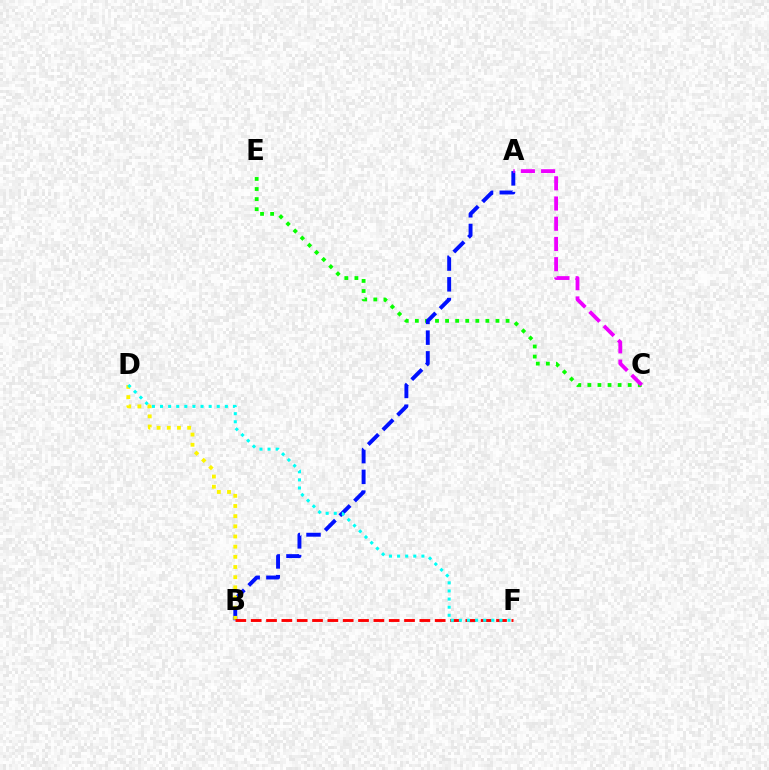{('C', 'E'): [{'color': '#08ff00', 'line_style': 'dotted', 'thickness': 2.74}], ('A', 'B'): [{'color': '#0010ff', 'line_style': 'dashed', 'thickness': 2.82}], ('B', 'D'): [{'color': '#fcf500', 'line_style': 'dotted', 'thickness': 2.76}], ('B', 'F'): [{'color': '#ff0000', 'line_style': 'dashed', 'thickness': 2.08}], ('D', 'F'): [{'color': '#00fff6', 'line_style': 'dotted', 'thickness': 2.2}], ('A', 'C'): [{'color': '#ee00ff', 'line_style': 'dashed', 'thickness': 2.75}]}